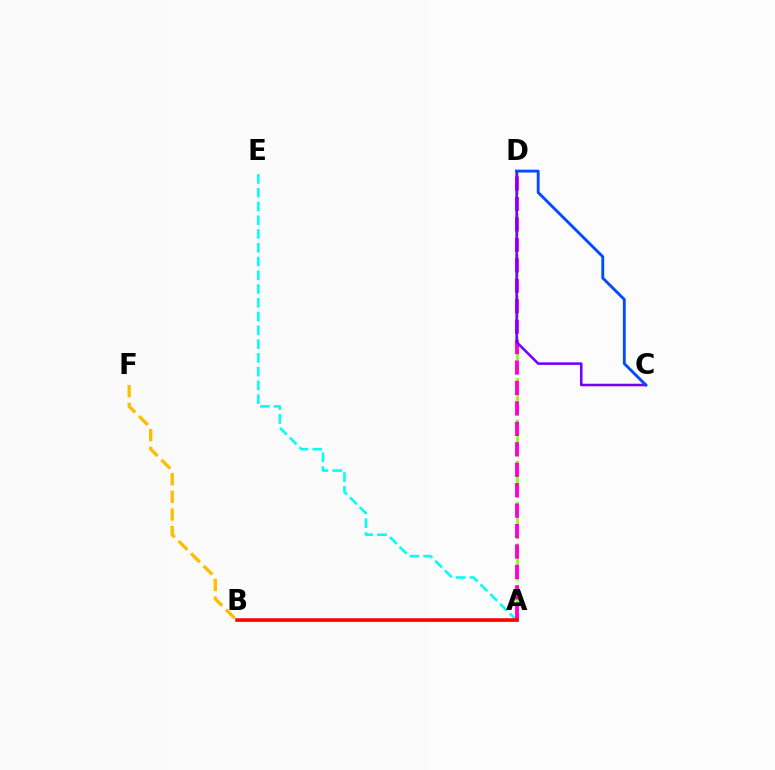{('A', 'D'): [{'color': '#84ff00', 'line_style': 'dashed', 'thickness': 1.87}, {'color': '#ff00cf', 'line_style': 'dashed', 'thickness': 2.78}], ('A', 'E'): [{'color': '#00fff6', 'line_style': 'dashed', 'thickness': 1.87}], ('B', 'F'): [{'color': '#ffbd00', 'line_style': 'dashed', 'thickness': 2.4}], ('C', 'D'): [{'color': '#7200ff', 'line_style': 'solid', 'thickness': 1.83}, {'color': '#004bff', 'line_style': 'solid', 'thickness': 2.05}], ('A', 'B'): [{'color': '#00ff39', 'line_style': 'solid', 'thickness': 1.91}, {'color': '#ff0000', 'line_style': 'solid', 'thickness': 2.52}]}